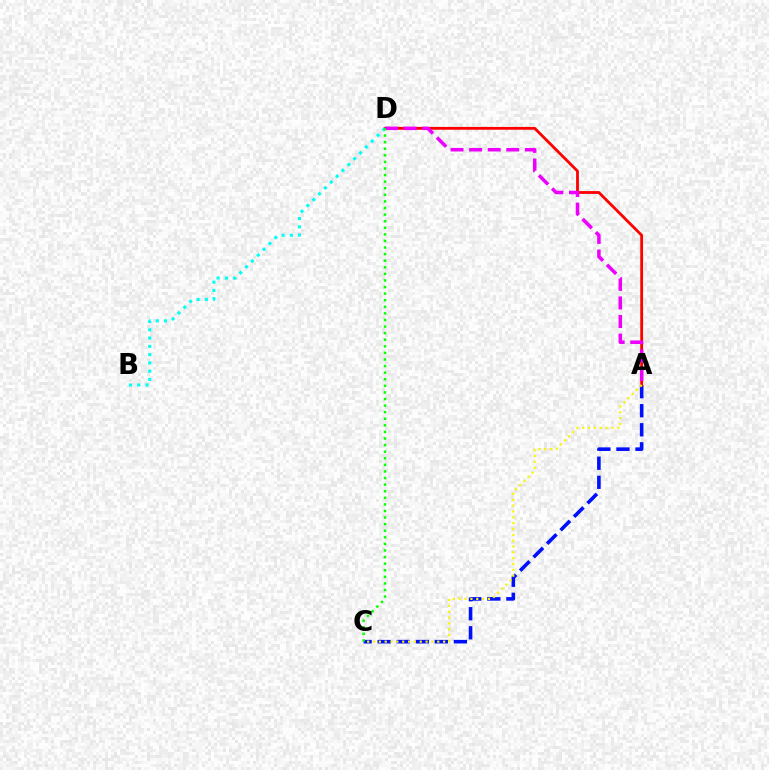{('A', 'C'): [{'color': '#0010ff', 'line_style': 'dashed', 'thickness': 2.59}, {'color': '#fcf500', 'line_style': 'dotted', 'thickness': 1.59}], ('A', 'D'): [{'color': '#ff0000', 'line_style': 'solid', 'thickness': 2.02}, {'color': '#ee00ff', 'line_style': 'dashed', 'thickness': 2.53}], ('B', 'D'): [{'color': '#00fff6', 'line_style': 'dotted', 'thickness': 2.25}], ('C', 'D'): [{'color': '#08ff00', 'line_style': 'dotted', 'thickness': 1.79}]}